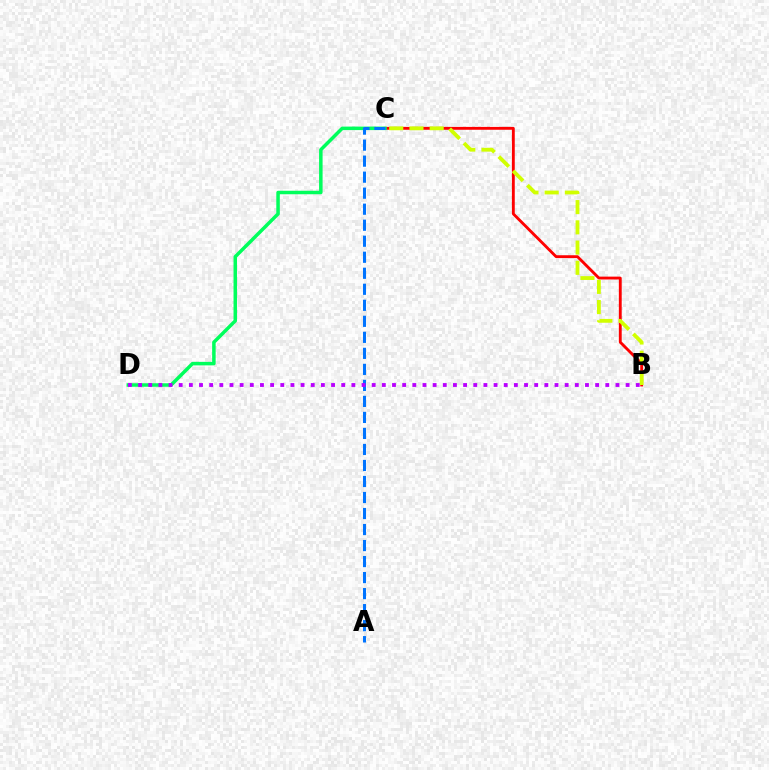{('B', 'C'): [{'color': '#ff0000', 'line_style': 'solid', 'thickness': 2.06}, {'color': '#d1ff00', 'line_style': 'dashed', 'thickness': 2.75}], ('C', 'D'): [{'color': '#00ff5c', 'line_style': 'solid', 'thickness': 2.52}], ('A', 'C'): [{'color': '#0074ff', 'line_style': 'dashed', 'thickness': 2.18}], ('B', 'D'): [{'color': '#b900ff', 'line_style': 'dotted', 'thickness': 2.76}]}